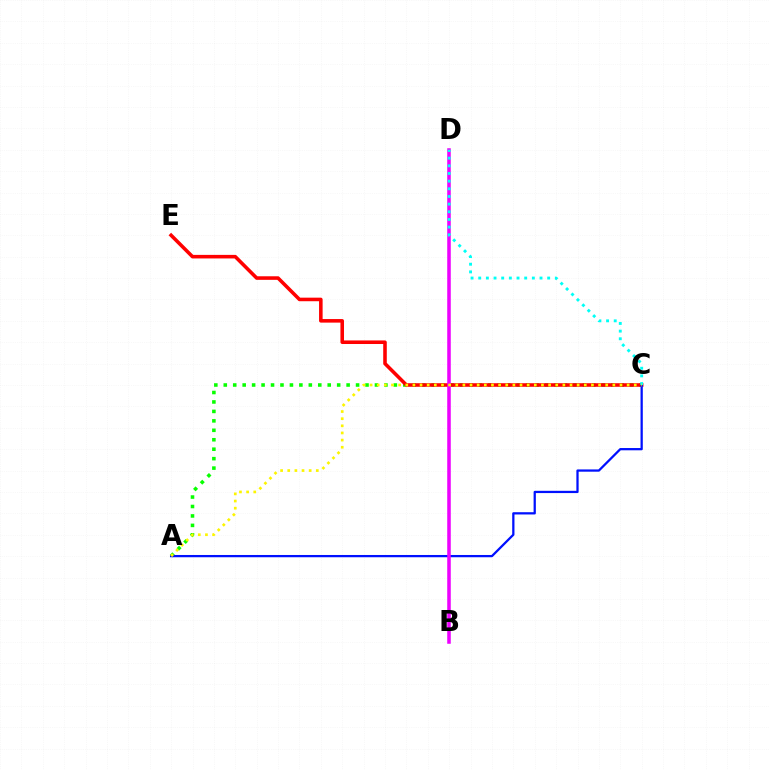{('A', 'C'): [{'color': '#08ff00', 'line_style': 'dotted', 'thickness': 2.57}, {'color': '#0010ff', 'line_style': 'solid', 'thickness': 1.63}, {'color': '#fcf500', 'line_style': 'dotted', 'thickness': 1.94}], ('C', 'E'): [{'color': '#ff0000', 'line_style': 'solid', 'thickness': 2.57}], ('B', 'D'): [{'color': '#ee00ff', 'line_style': 'solid', 'thickness': 2.55}], ('C', 'D'): [{'color': '#00fff6', 'line_style': 'dotted', 'thickness': 2.08}]}